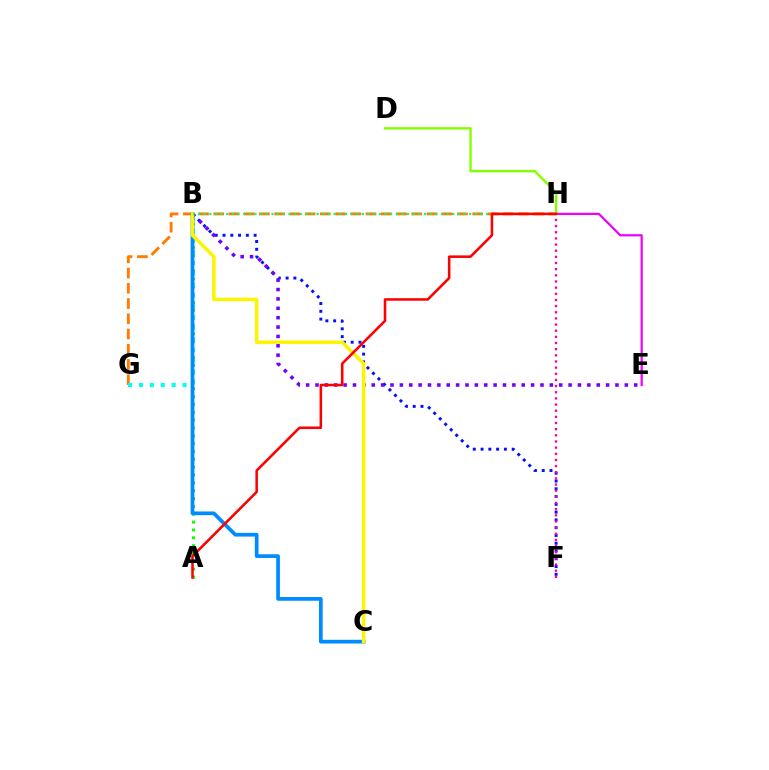{('A', 'B'): [{'color': '#08ff00', 'line_style': 'dotted', 'thickness': 2.13}], ('G', 'H'): [{'color': '#ff7c00', 'line_style': 'dashed', 'thickness': 2.07}], ('B', 'G'): [{'color': '#00fff6', 'line_style': 'dotted', 'thickness': 2.96}], ('B', 'F'): [{'color': '#0010ff', 'line_style': 'dotted', 'thickness': 2.11}], ('B', 'E'): [{'color': '#7200ff', 'line_style': 'dotted', 'thickness': 2.55}], ('F', 'H'): [{'color': '#ff0094', 'line_style': 'dotted', 'thickness': 1.67}], ('D', 'H'): [{'color': '#84ff00', 'line_style': 'solid', 'thickness': 1.73}], ('B', 'C'): [{'color': '#008cff', 'line_style': 'solid', 'thickness': 2.68}, {'color': '#fcf500', 'line_style': 'solid', 'thickness': 2.51}], ('E', 'H'): [{'color': '#ee00ff', 'line_style': 'solid', 'thickness': 1.6}], ('B', 'H'): [{'color': '#00ff74', 'line_style': 'dotted', 'thickness': 1.53}], ('A', 'H'): [{'color': '#ff0000', 'line_style': 'solid', 'thickness': 1.84}]}